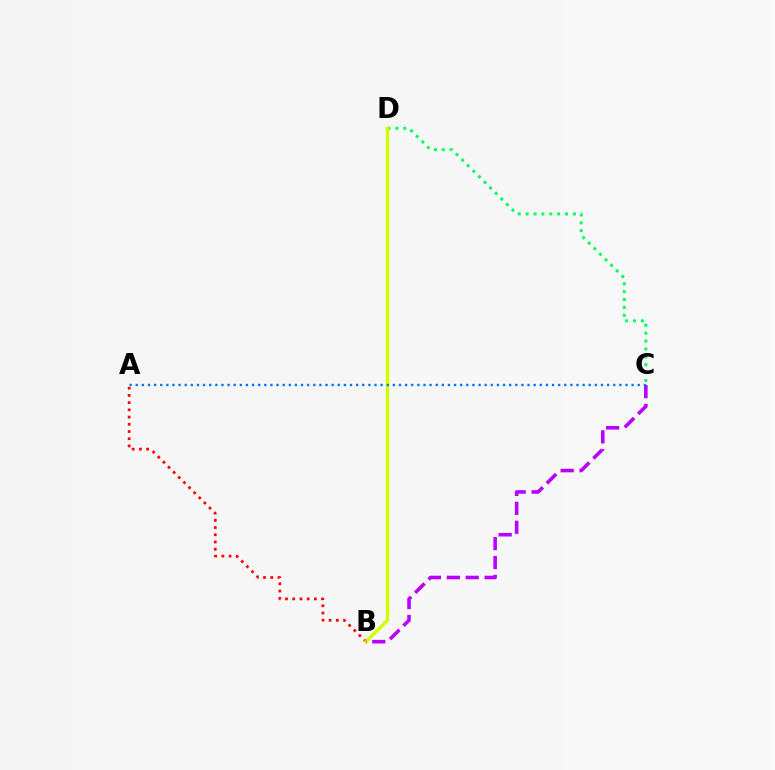{('A', 'B'): [{'color': '#ff0000', 'line_style': 'dotted', 'thickness': 1.96}], ('C', 'D'): [{'color': '#00ff5c', 'line_style': 'dotted', 'thickness': 2.14}], ('B', 'D'): [{'color': '#d1ff00', 'line_style': 'solid', 'thickness': 2.51}], ('B', 'C'): [{'color': '#b900ff', 'line_style': 'dashed', 'thickness': 2.57}], ('A', 'C'): [{'color': '#0074ff', 'line_style': 'dotted', 'thickness': 1.66}]}